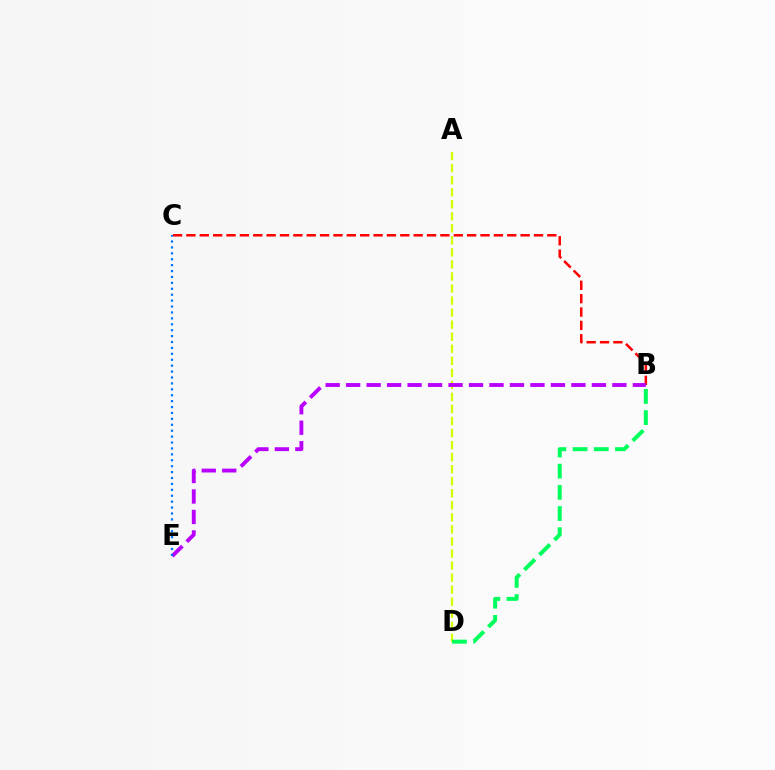{('B', 'C'): [{'color': '#ff0000', 'line_style': 'dashed', 'thickness': 1.82}], ('A', 'D'): [{'color': '#d1ff00', 'line_style': 'dashed', 'thickness': 1.64}], ('B', 'E'): [{'color': '#b900ff', 'line_style': 'dashed', 'thickness': 2.78}], ('B', 'D'): [{'color': '#00ff5c', 'line_style': 'dashed', 'thickness': 2.88}], ('C', 'E'): [{'color': '#0074ff', 'line_style': 'dotted', 'thickness': 1.61}]}